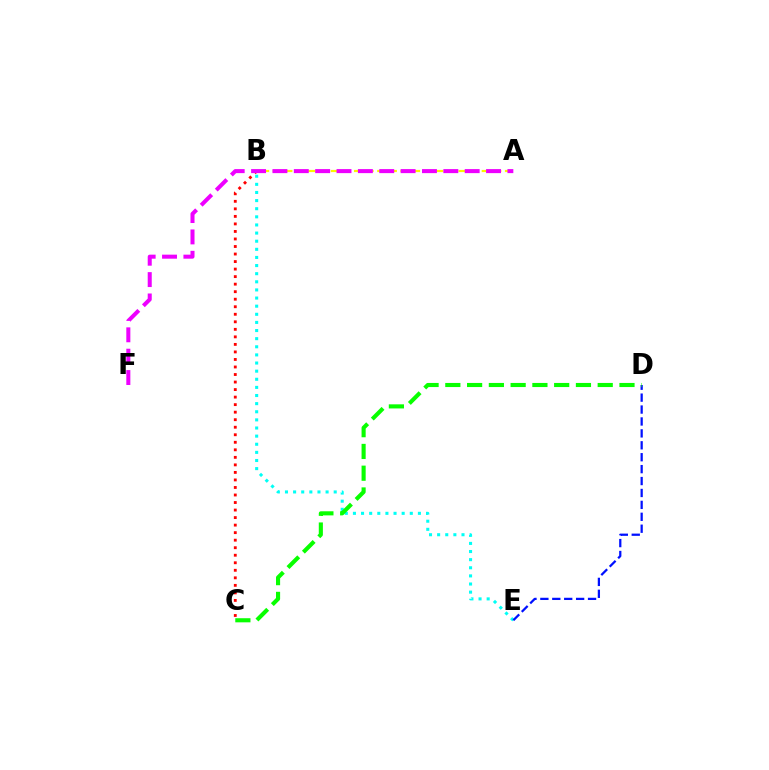{('B', 'E'): [{'color': '#00fff6', 'line_style': 'dotted', 'thickness': 2.21}], ('A', 'B'): [{'color': '#fcf500', 'line_style': 'dashed', 'thickness': 1.58}], ('B', 'C'): [{'color': '#ff0000', 'line_style': 'dotted', 'thickness': 2.05}], ('D', 'E'): [{'color': '#0010ff', 'line_style': 'dashed', 'thickness': 1.62}], ('A', 'F'): [{'color': '#ee00ff', 'line_style': 'dashed', 'thickness': 2.9}], ('C', 'D'): [{'color': '#08ff00', 'line_style': 'dashed', 'thickness': 2.96}]}